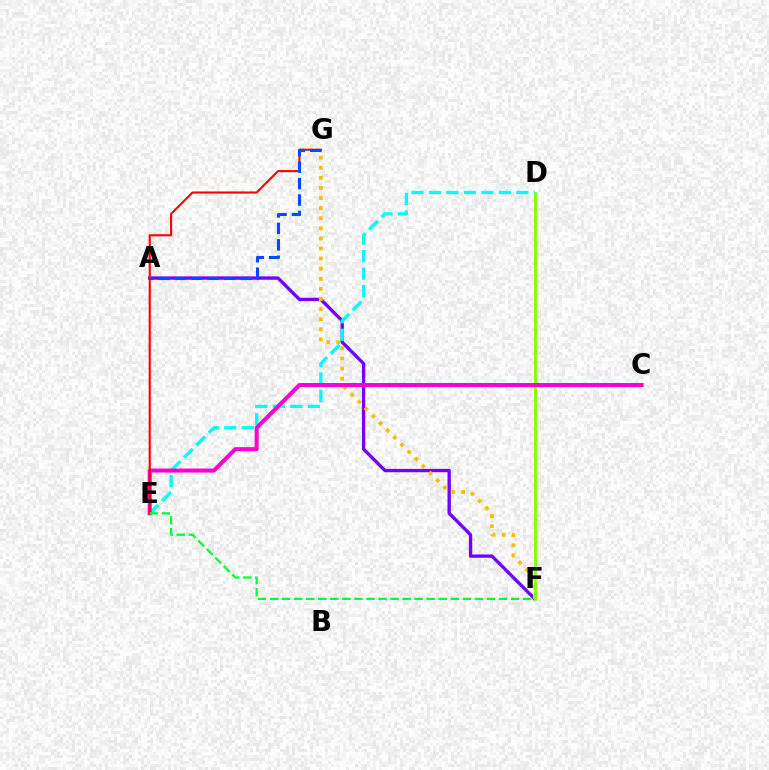{('A', 'F'): [{'color': '#7200ff', 'line_style': 'solid', 'thickness': 2.4}], ('F', 'G'): [{'color': '#ffbd00', 'line_style': 'dotted', 'thickness': 2.74}], ('D', 'F'): [{'color': '#84ff00', 'line_style': 'solid', 'thickness': 2.03}], ('D', 'E'): [{'color': '#00fff6', 'line_style': 'dashed', 'thickness': 2.38}], ('C', 'E'): [{'color': '#ff00cf', 'line_style': 'solid', 'thickness': 2.89}], ('E', 'G'): [{'color': '#ff0000', 'line_style': 'solid', 'thickness': 1.51}], ('A', 'G'): [{'color': '#004bff', 'line_style': 'dashed', 'thickness': 2.23}], ('E', 'F'): [{'color': '#00ff39', 'line_style': 'dashed', 'thickness': 1.64}]}